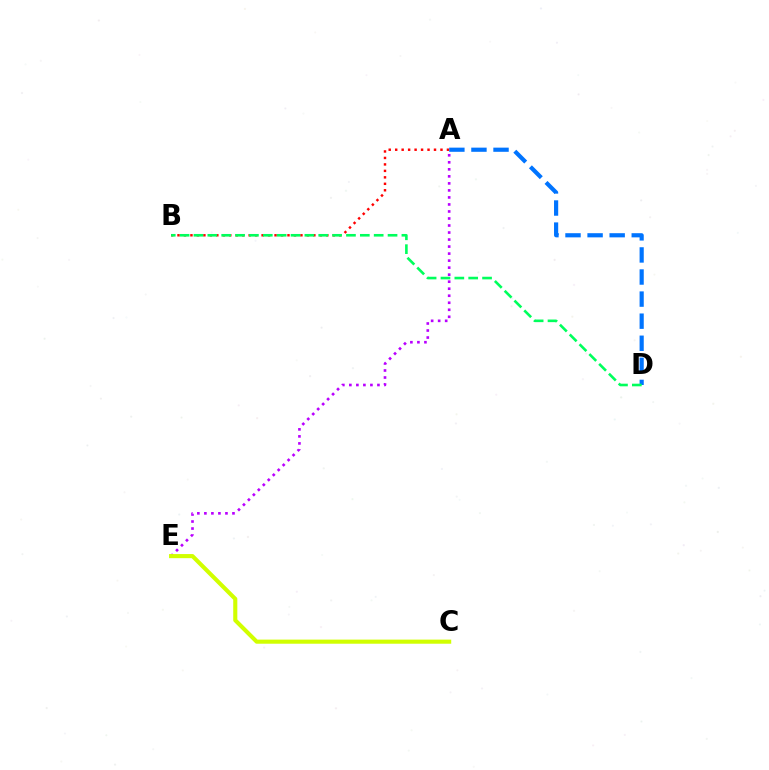{('A', 'B'): [{'color': '#ff0000', 'line_style': 'dotted', 'thickness': 1.76}], ('A', 'D'): [{'color': '#0074ff', 'line_style': 'dashed', 'thickness': 3.0}], ('B', 'D'): [{'color': '#00ff5c', 'line_style': 'dashed', 'thickness': 1.88}], ('A', 'E'): [{'color': '#b900ff', 'line_style': 'dotted', 'thickness': 1.91}], ('C', 'E'): [{'color': '#d1ff00', 'line_style': 'solid', 'thickness': 2.95}]}